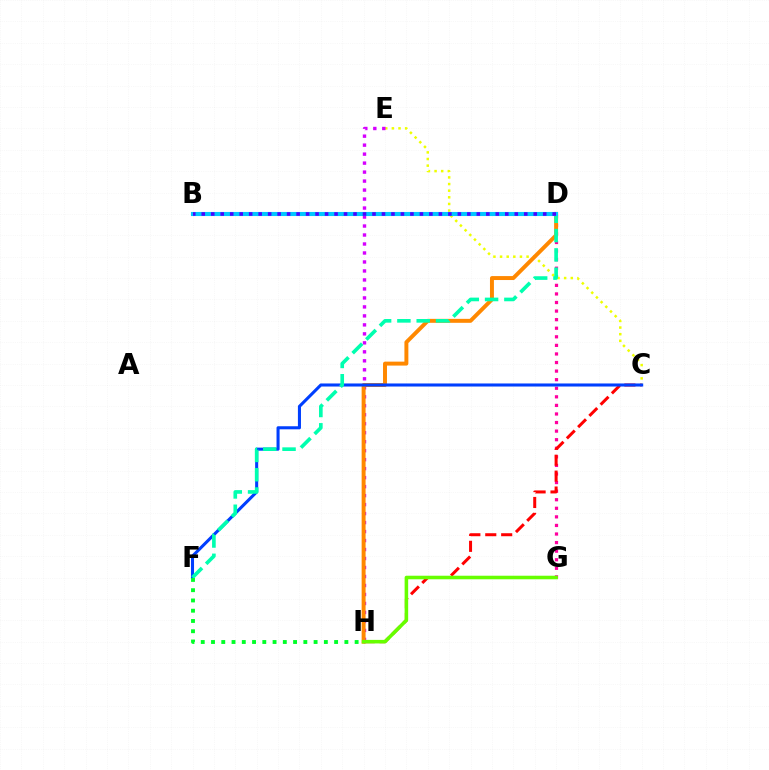{('D', 'G'): [{'color': '#ff00a0', 'line_style': 'dotted', 'thickness': 2.33}], ('C', 'E'): [{'color': '#eeff00', 'line_style': 'dotted', 'thickness': 1.8}], ('E', 'H'): [{'color': '#d600ff', 'line_style': 'dotted', 'thickness': 2.44}], ('D', 'H'): [{'color': '#ff8800', 'line_style': 'solid', 'thickness': 2.85}], ('C', 'H'): [{'color': '#ff0000', 'line_style': 'dashed', 'thickness': 2.16}], ('G', 'H'): [{'color': '#66ff00', 'line_style': 'solid', 'thickness': 2.56}], ('C', 'F'): [{'color': '#003fff', 'line_style': 'solid', 'thickness': 2.21}], ('D', 'F'): [{'color': '#00ffaf', 'line_style': 'dashed', 'thickness': 2.62}], ('B', 'D'): [{'color': '#00c7ff', 'line_style': 'solid', 'thickness': 2.95}, {'color': '#4f00ff', 'line_style': 'dotted', 'thickness': 2.58}], ('F', 'H'): [{'color': '#00ff27', 'line_style': 'dotted', 'thickness': 2.79}]}